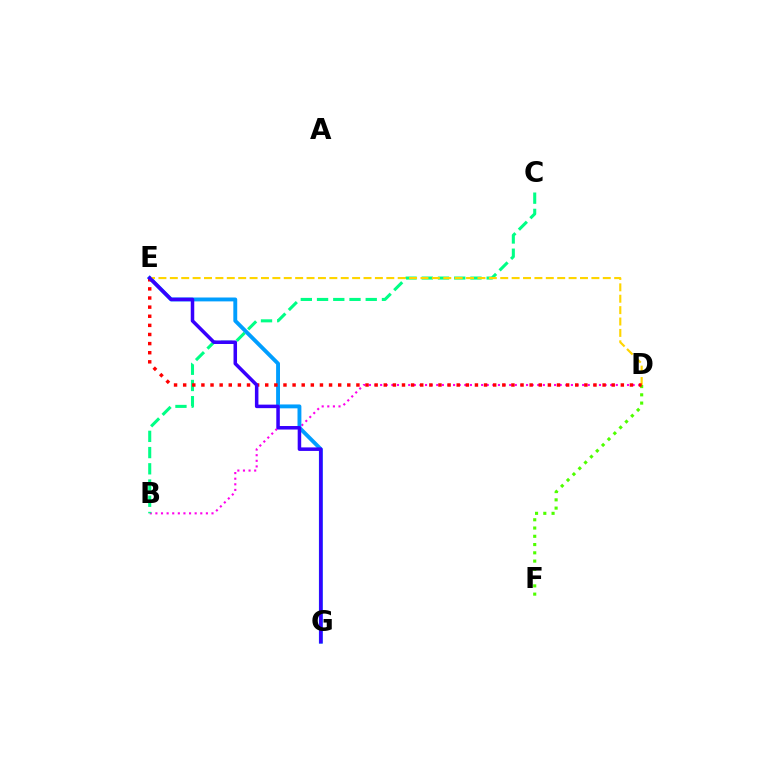{('B', 'D'): [{'color': '#ff00ed', 'line_style': 'dotted', 'thickness': 1.52}], ('B', 'C'): [{'color': '#00ff86', 'line_style': 'dashed', 'thickness': 2.2}], ('E', 'G'): [{'color': '#009eff', 'line_style': 'solid', 'thickness': 2.79}, {'color': '#3700ff', 'line_style': 'solid', 'thickness': 2.53}], ('D', 'E'): [{'color': '#ffd500', 'line_style': 'dashed', 'thickness': 1.55}, {'color': '#ff0000', 'line_style': 'dotted', 'thickness': 2.48}], ('D', 'F'): [{'color': '#4fff00', 'line_style': 'dotted', 'thickness': 2.24}]}